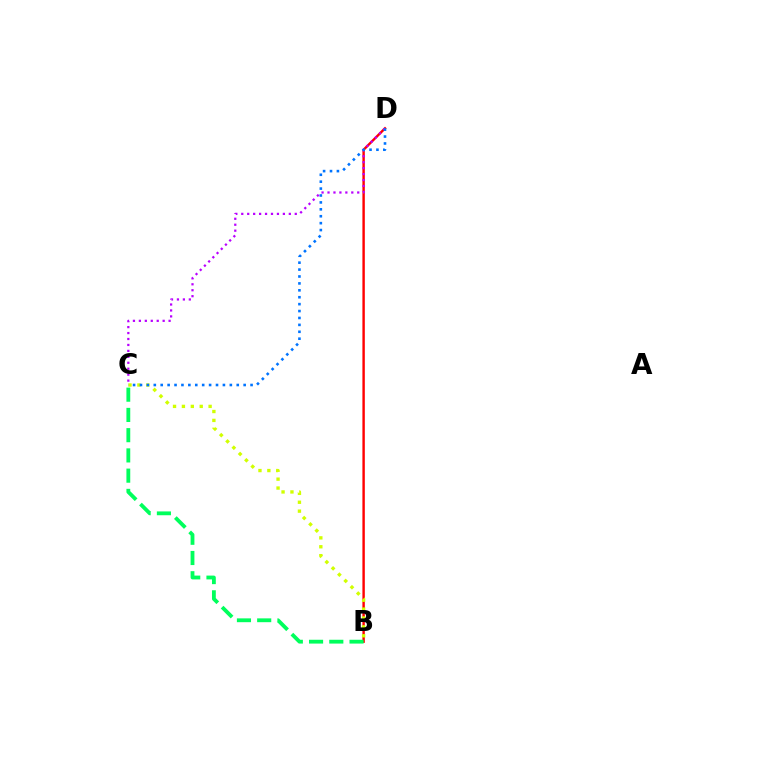{('B', 'D'): [{'color': '#ff0000', 'line_style': 'solid', 'thickness': 1.74}], ('B', 'C'): [{'color': '#d1ff00', 'line_style': 'dotted', 'thickness': 2.42}, {'color': '#00ff5c', 'line_style': 'dashed', 'thickness': 2.75}], ('C', 'D'): [{'color': '#b900ff', 'line_style': 'dotted', 'thickness': 1.62}, {'color': '#0074ff', 'line_style': 'dotted', 'thickness': 1.88}]}